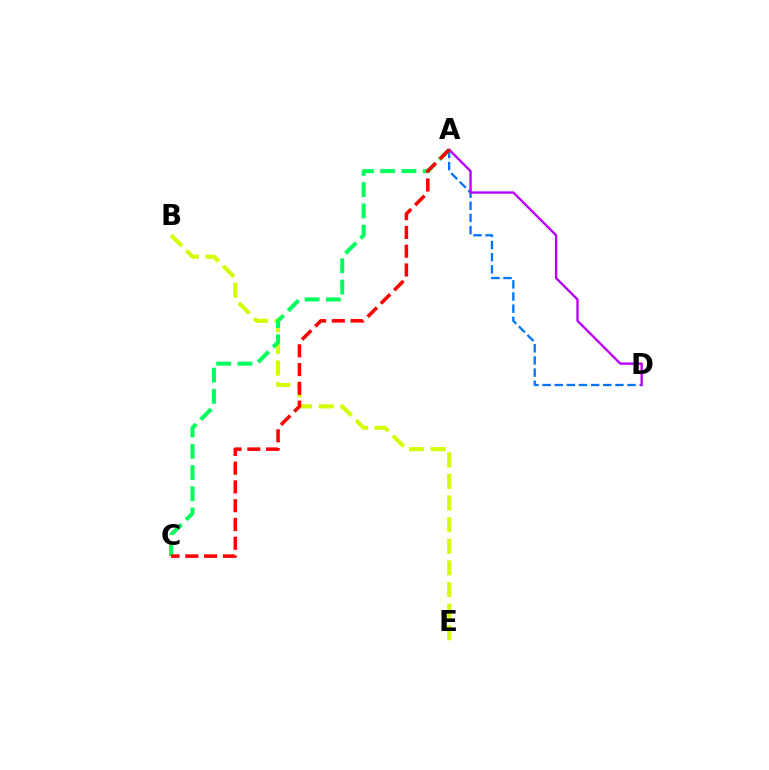{('B', 'E'): [{'color': '#d1ff00', 'line_style': 'dashed', 'thickness': 2.94}], ('A', 'D'): [{'color': '#0074ff', 'line_style': 'dashed', 'thickness': 1.65}, {'color': '#b900ff', 'line_style': 'solid', 'thickness': 1.69}], ('A', 'C'): [{'color': '#00ff5c', 'line_style': 'dashed', 'thickness': 2.89}, {'color': '#ff0000', 'line_style': 'dashed', 'thickness': 2.55}]}